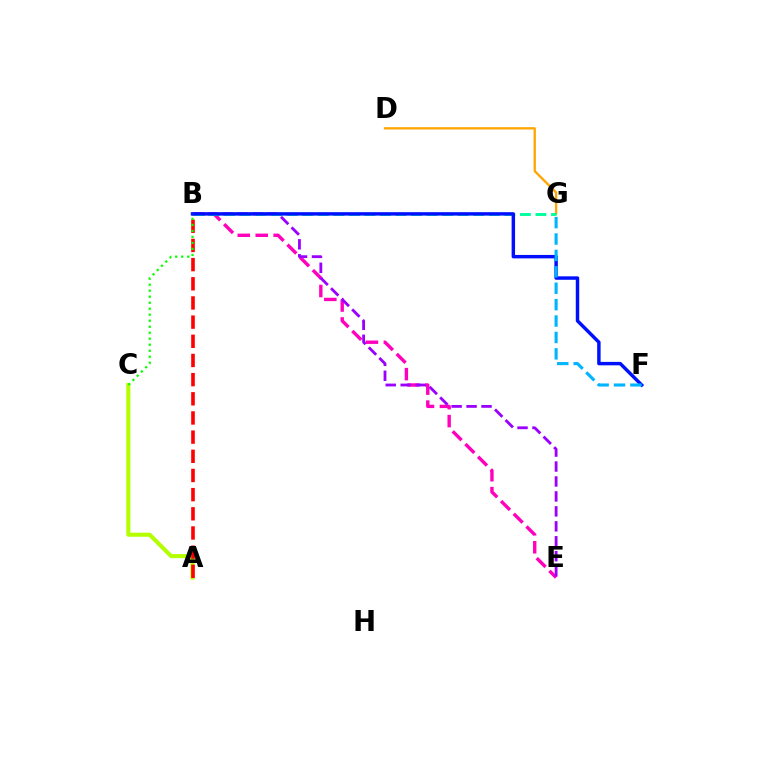{('B', 'E'): [{'color': '#ff00bd', 'line_style': 'dashed', 'thickness': 2.44}, {'color': '#9b00ff', 'line_style': 'dashed', 'thickness': 2.03}], ('A', 'C'): [{'color': '#b3ff00', 'line_style': 'solid', 'thickness': 2.93}], ('D', 'G'): [{'color': '#ffa500', 'line_style': 'solid', 'thickness': 1.67}], ('B', 'G'): [{'color': '#00ff9d', 'line_style': 'dashed', 'thickness': 2.11}], ('B', 'F'): [{'color': '#0010ff', 'line_style': 'solid', 'thickness': 2.48}], ('A', 'B'): [{'color': '#ff0000', 'line_style': 'dashed', 'thickness': 2.6}], ('B', 'C'): [{'color': '#08ff00', 'line_style': 'dotted', 'thickness': 1.63}], ('F', 'G'): [{'color': '#00b5ff', 'line_style': 'dashed', 'thickness': 2.23}]}